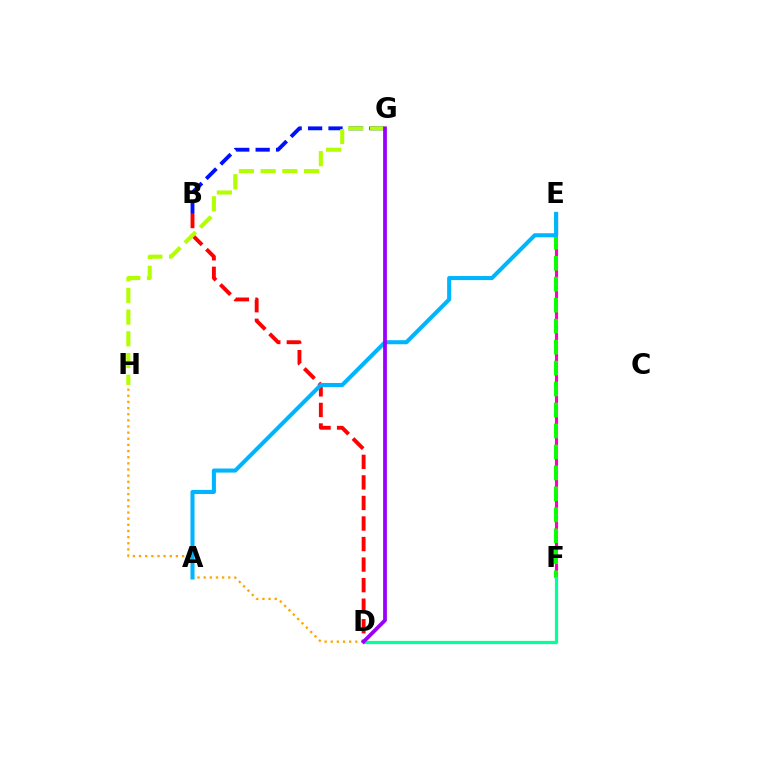{('D', 'H'): [{'color': '#ffa500', 'line_style': 'dotted', 'thickness': 1.67}], ('E', 'F'): [{'color': '#ff00bd', 'line_style': 'solid', 'thickness': 2.26}, {'color': '#08ff00', 'line_style': 'dashed', 'thickness': 2.85}], ('D', 'F'): [{'color': '#00ff9d', 'line_style': 'solid', 'thickness': 2.32}], ('B', 'G'): [{'color': '#0010ff', 'line_style': 'dashed', 'thickness': 2.78}], ('B', 'D'): [{'color': '#ff0000', 'line_style': 'dashed', 'thickness': 2.79}], ('A', 'E'): [{'color': '#00b5ff', 'line_style': 'solid', 'thickness': 2.93}], ('G', 'H'): [{'color': '#b3ff00', 'line_style': 'dashed', 'thickness': 2.95}], ('D', 'G'): [{'color': '#9b00ff', 'line_style': 'solid', 'thickness': 2.71}]}